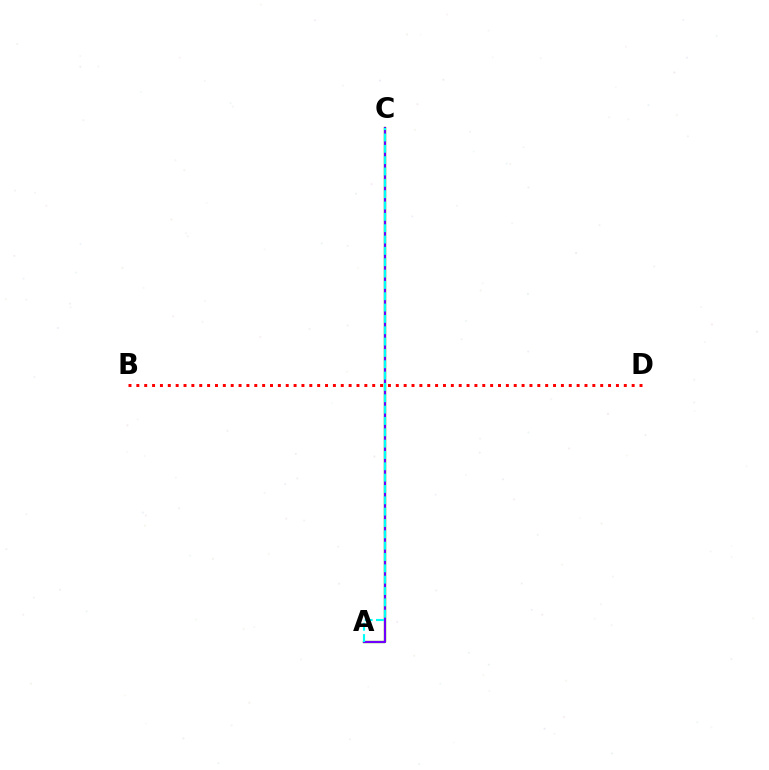{('A', 'C'): [{'color': '#84ff00', 'line_style': 'solid', 'thickness': 1.73}, {'color': '#7200ff', 'line_style': 'solid', 'thickness': 1.59}, {'color': '#00fff6', 'line_style': 'dashed', 'thickness': 1.54}], ('B', 'D'): [{'color': '#ff0000', 'line_style': 'dotted', 'thickness': 2.14}]}